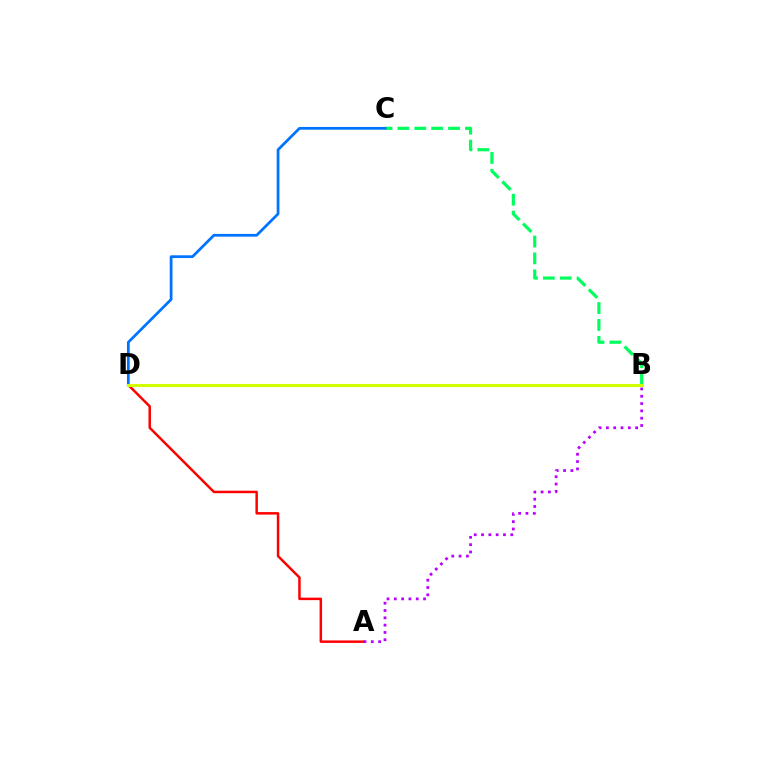{('A', 'D'): [{'color': '#ff0000', 'line_style': 'solid', 'thickness': 1.79}], ('A', 'B'): [{'color': '#b900ff', 'line_style': 'dotted', 'thickness': 1.99}], ('B', 'C'): [{'color': '#00ff5c', 'line_style': 'dashed', 'thickness': 2.29}], ('C', 'D'): [{'color': '#0074ff', 'line_style': 'solid', 'thickness': 1.98}], ('B', 'D'): [{'color': '#d1ff00', 'line_style': 'solid', 'thickness': 2.23}]}